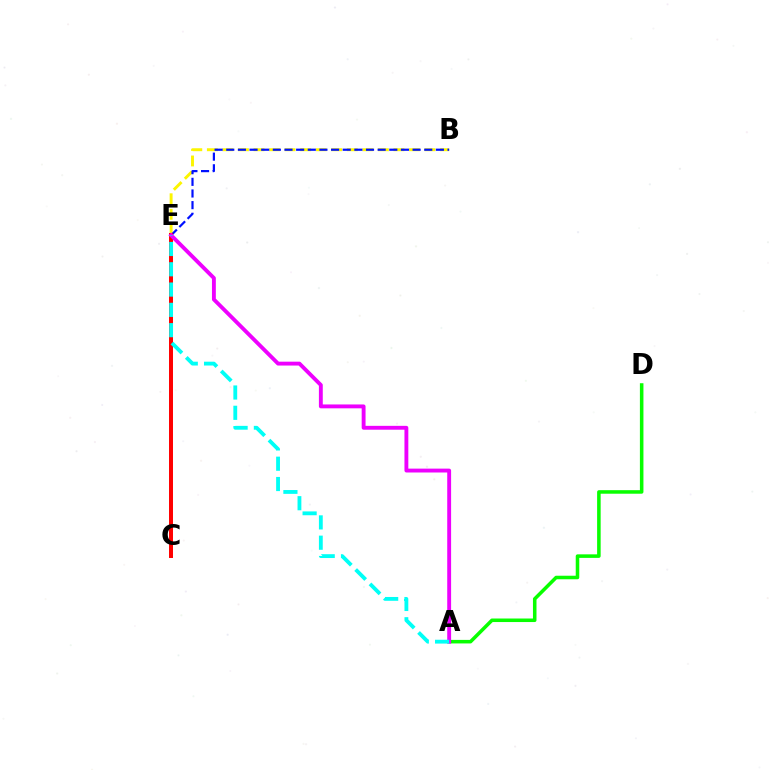{('B', 'E'): [{'color': '#fcf500', 'line_style': 'dashed', 'thickness': 2.11}, {'color': '#0010ff', 'line_style': 'dashed', 'thickness': 1.58}], ('C', 'E'): [{'color': '#ff0000', 'line_style': 'solid', 'thickness': 2.86}], ('A', 'D'): [{'color': '#08ff00', 'line_style': 'solid', 'thickness': 2.55}], ('A', 'E'): [{'color': '#ee00ff', 'line_style': 'solid', 'thickness': 2.79}, {'color': '#00fff6', 'line_style': 'dashed', 'thickness': 2.76}]}